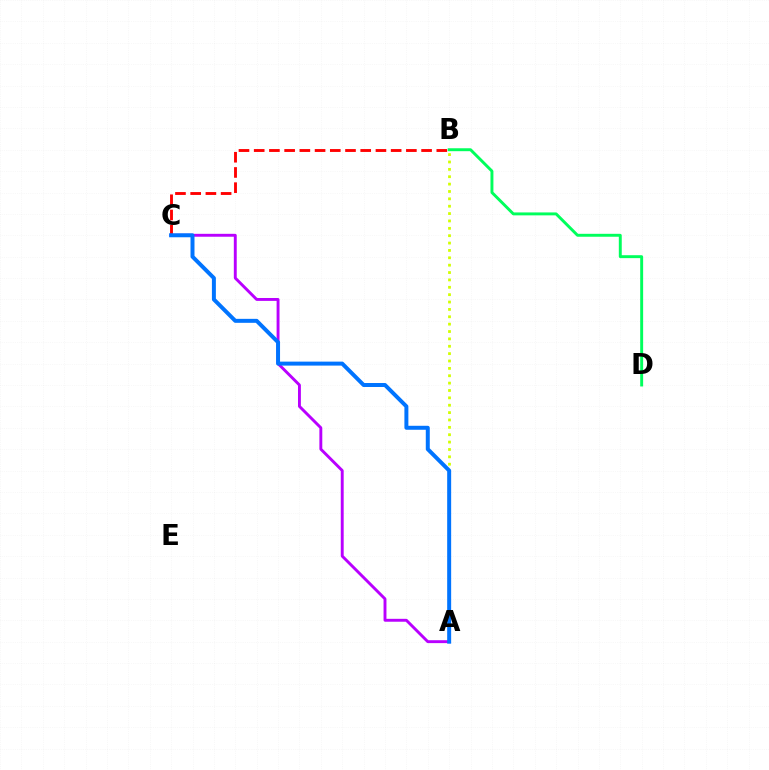{('A', 'B'): [{'color': '#d1ff00', 'line_style': 'dotted', 'thickness': 2.0}], ('B', 'C'): [{'color': '#ff0000', 'line_style': 'dashed', 'thickness': 2.07}], ('A', 'C'): [{'color': '#b900ff', 'line_style': 'solid', 'thickness': 2.09}, {'color': '#0074ff', 'line_style': 'solid', 'thickness': 2.86}], ('B', 'D'): [{'color': '#00ff5c', 'line_style': 'solid', 'thickness': 2.11}]}